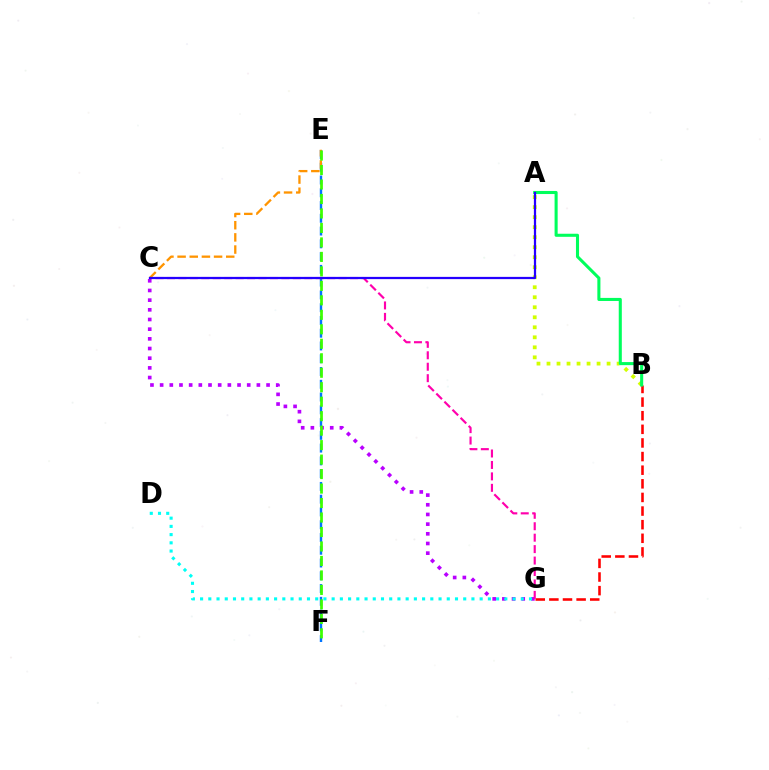{('E', 'F'): [{'color': '#0074ff', 'line_style': 'dashed', 'thickness': 1.73}, {'color': '#3dff00', 'line_style': 'dashed', 'thickness': 1.97}], ('A', 'B'): [{'color': '#d1ff00', 'line_style': 'dotted', 'thickness': 2.72}, {'color': '#00ff5c', 'line_style': 'solid', 'thickness': 2.21}], ('C', 'E'): [{'color': '#ff9400', 'line_style': 'dashed', 'thickness': 1.65}], ('B', 'G'): [{'color': '#ff0000', 'line_style': 'dashed', 'thickness': 1.85}], ('C', 'G'): [{'color': '#b900ff', 'line_style': 'dotted', 'thickness': 2.63}, {'color': '#ff00ac', 'line_style': 'dashed', 'thickness': 1.55}], ('D', 'G'): [{'color': '#00fff6', 'line_style': 'dotted', 'thickness': 2.23}], ('A', 'C'): [{'color': '#2500ff', 'line_style': 'solid', 'thickness': 1.61}]}